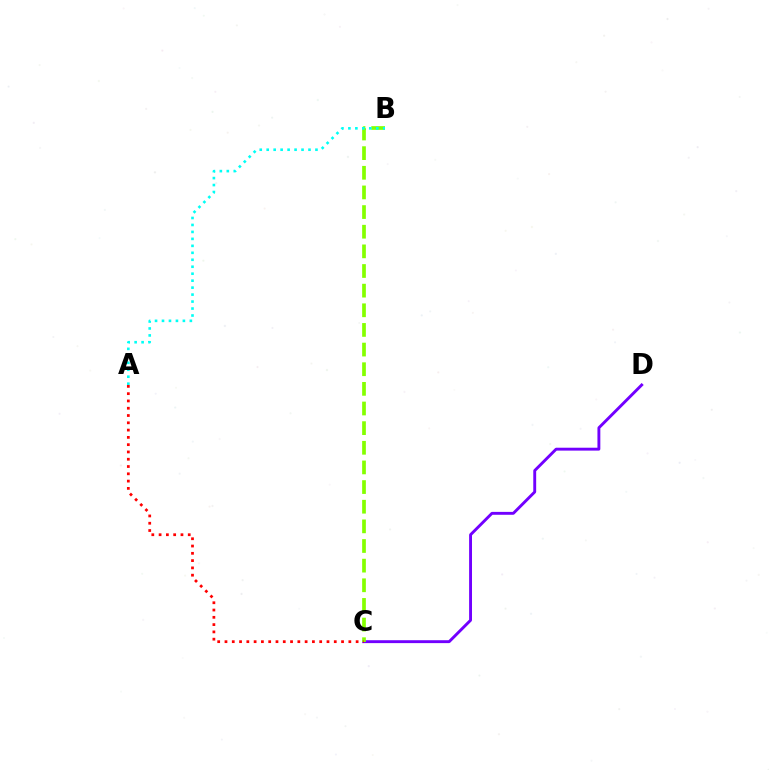{('C', 'D'): [{'color': '#7200ff', 'line_style': 'solid', 'thickness': 2.08}], ('B', 'C'): [{'color': '#84ff00', 'line_style': 'dashed', 'thickness': 2.67}], ('A', 'B'): [{'color': '#00fff6', 'line_style': 'dotted', 'thickness': 1.89}], ('A', 'C'): [{'color': '#ff0000', 'line_style': 'dotted', 'thickness': 1.98}]}